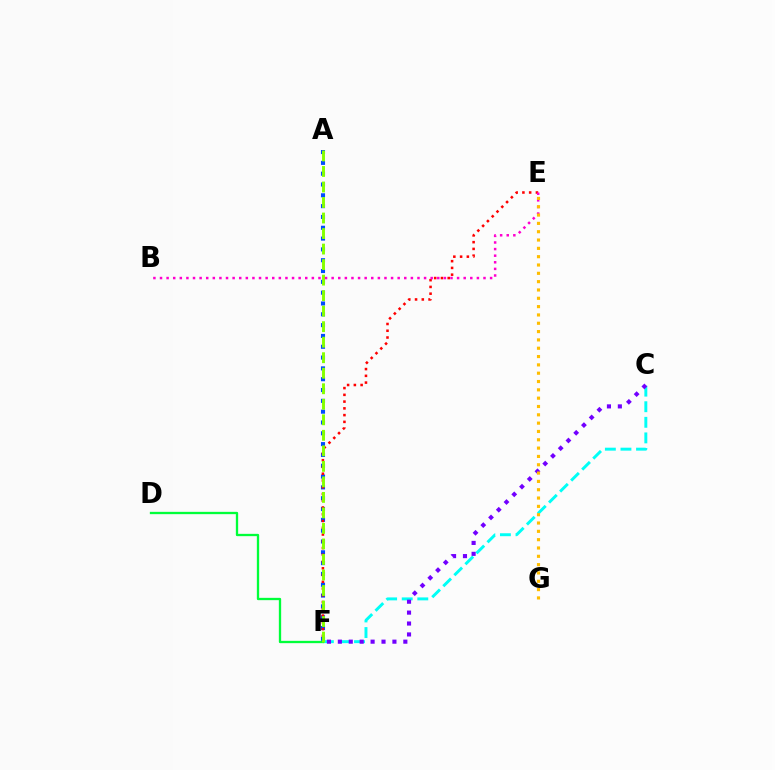{('C', 'F'): [{'color': '#00fff6', 'line_style': 'dashed', 'thickness': 2.12}, {'color': '#7200ff', 'line_style': 'dotted', 'thickness': 2.97}], ('A', 'F'): [{'color': '#004bff', 'line_style': 'dotted', 'thickness': 2.94}, {'color': '#84ff00', 'line_style': 'dashed', 'thickness': 2.11}], ('D', 'F'): [{'color': '#00ff39', 'line_style': 'solid', 'thickness': 1.67}], ('E', 'F'): [{'color': '#ff0000', 'line_style': 'dotted', 'thickness': 1.84}], ('B', 'E'): [{'color': '#ff00cf', 'line_style': 'dotted', 'thickness': 1.79}], ('E', 'G'): [{'color': '#ffbd00', 'line_style': 'dotted', 'thickness': 2.26}]}